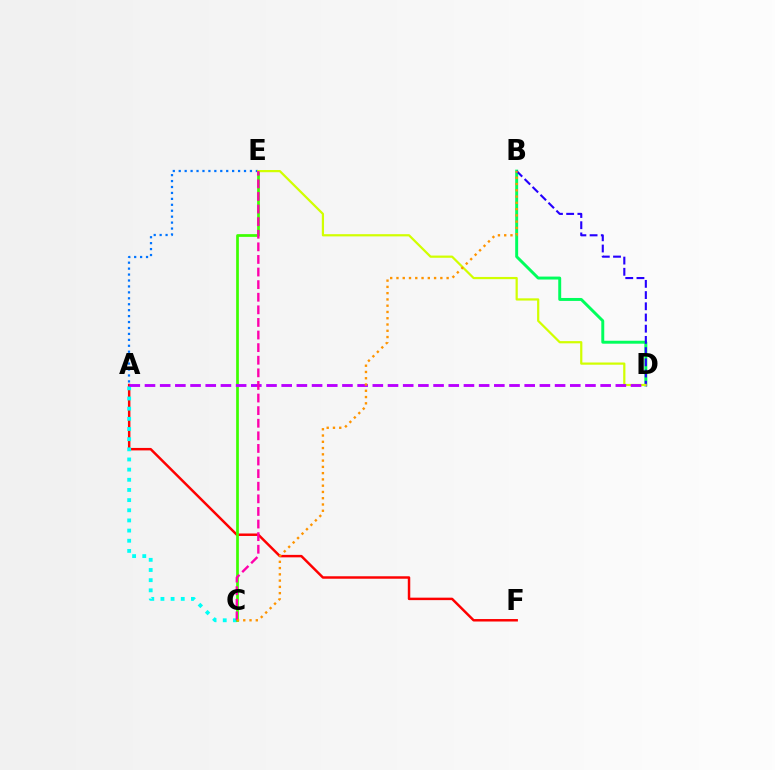{('A', 'E'): [{'color': '#0074ff', 'line_style': 'dotted', 'thickness': 1.61}], ('A', 'F'): [{'color': '#ff0000', 'line_style': 'solid', 'thickness': 1.78}], ('A', 'C'): [{'color': '#00fff6', 'line_style': 'dotted', 'thickness': 2.76}], ('B', 'D'): [{'color': '#00ff5c', 'line_style': 'solid', 'thickness': 2.12}, {'color': '#2500ff', 'line_style': 'dashed', 'thickness': 1.52}], ('C', 'E'): [{'color': '#3dff00', 'line_style': 'solid', 'thickness': 1.97}, {'color': '#ff00ac', 'line_style': 'dashed', 'thickness': 1.71}], ('D', 'E'): [{'color': '#d1ff00', 'line_style': 'solid', 'thickness': 1.6}], ('A', 'D'): [{'color': '#b900ff', 'line_style': 'dashed', 'thickness': 2.06}], ('B', 'C'): [{'color': '#ff9400', 'line_style': 'dotted', 'thickness': 1.7}]}